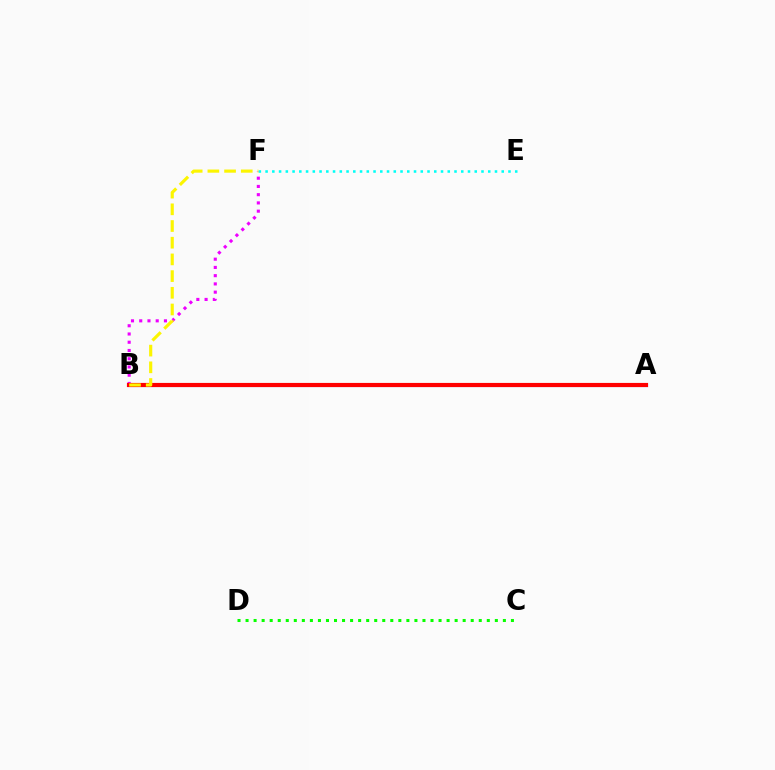{('C', 'D'): [{'color': '#08ff00', 'line_style': 'dotted', 'thickness': 2.18}], ('B', 'F'): [{'color': '#ee00ff', 'line_style': 'dotted', 'thickness': 2.24}, {'color': '#fcf500', 'line_style': 'dashed', 'thickness': 2.27}], ('A', 'B'): [{'color': '#0010ff', 'line_style': 'solid', 'thickness': 2.2}, {'color': '#ff0000', 'line_style': 'solid', 'thickness': 2.99}], ('E', 'F'): [{'color': '#00fff6', 'line_style': 'dotted', 'thickness': 1.83}]}